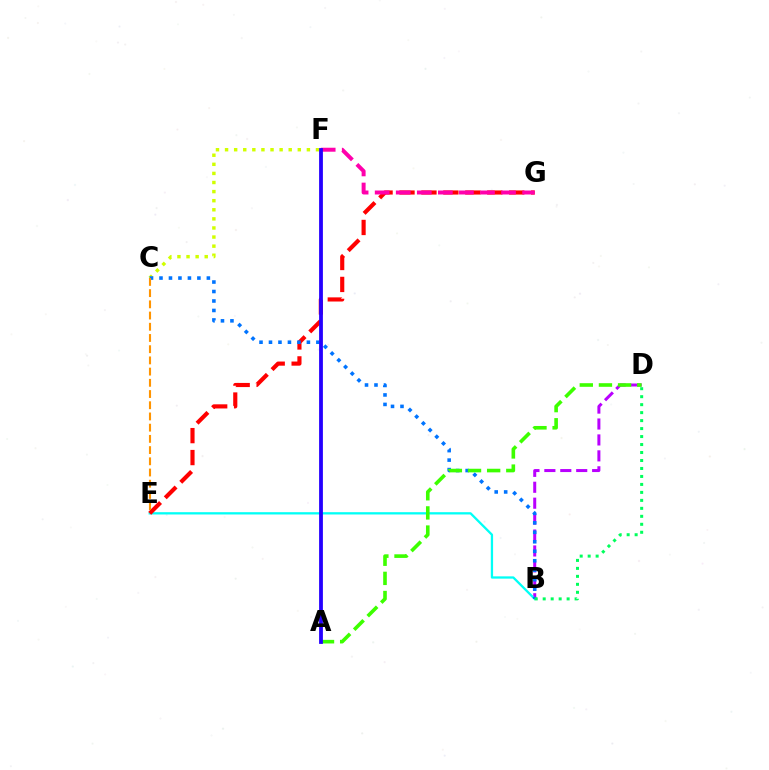{('B', 'D'): [{'color': '#b900ff', 'line_style': 'dashed', 'thickness': 2.16}, {'color': '#00ff5c', 'line_style': 'dotted', 'thickness': 2.17}], ('B', 'E'): [{'color': '#00fff6', 'line_style': 'solid', 'thickness': 1.65}], ('E', 'G'): [{'color': '#ff0000', 'line_style': 'dashed', 'thickness': 2.98}], ('C', 'F'): [{'color': '#d1ff00', 'line_style': 'dotted', 'thickness': 2.47}], ('F', 'G'): [{'color': '#ff00ac', 'line_style': 'dashed', 'thickness': 2.86}], ('B', 'C'): [{'color': '#0074ff', 'line_style': 'dotted', 'thickness': 2.58}], ('A', 'D'): [{'color': '#3dff00', 'line_style': 'dashed', 'thickness': 2.6}], ('A', 'F'): [{'color': '#2500ff', 'line_style': 'solid', 'thickness': 2.74}], ('C', 'E'): [{'color': '#ff9400', 'line_style': 'dashed', 'thickness': 1.52}]}